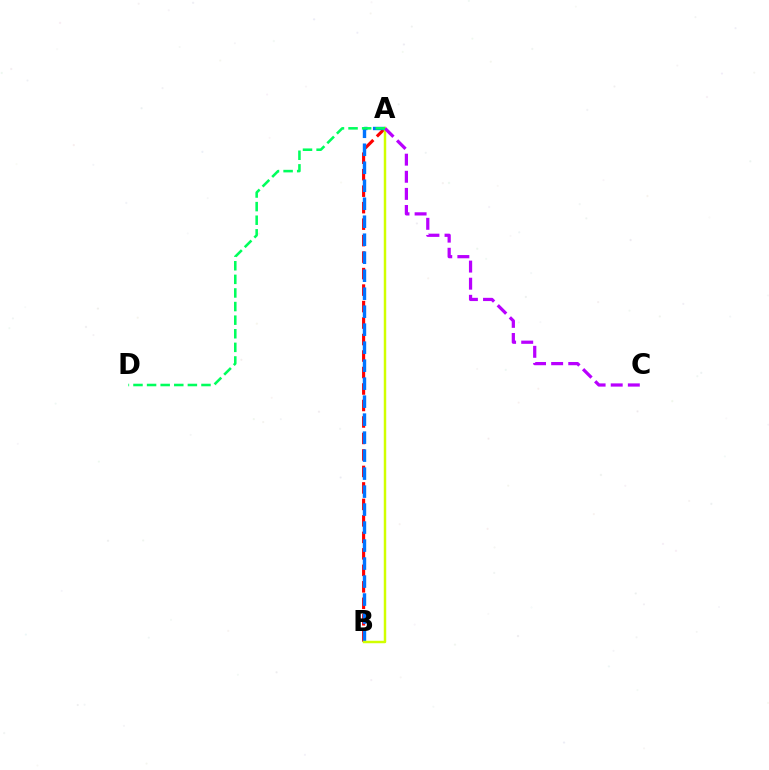{('A', 'B'): [{'color': '#ff0000', 'line_style': 'dashed', 'thickness': 2.24}, {'color': '#0074ff', 'line_style': 'dashed', 'thickness': 2.44}, {'color': '#d1ff00', 'line_style': 'solid', 'thickness': 1.78}], ('A', 'C'): [{'color': '#b900ff', 'line_style': 'dashed', 'thickness': 2.32}], ('A', 'D'): [{'color': '#00ff5c', 'line_style': 'dashed', 'thickness': 1.85}]}